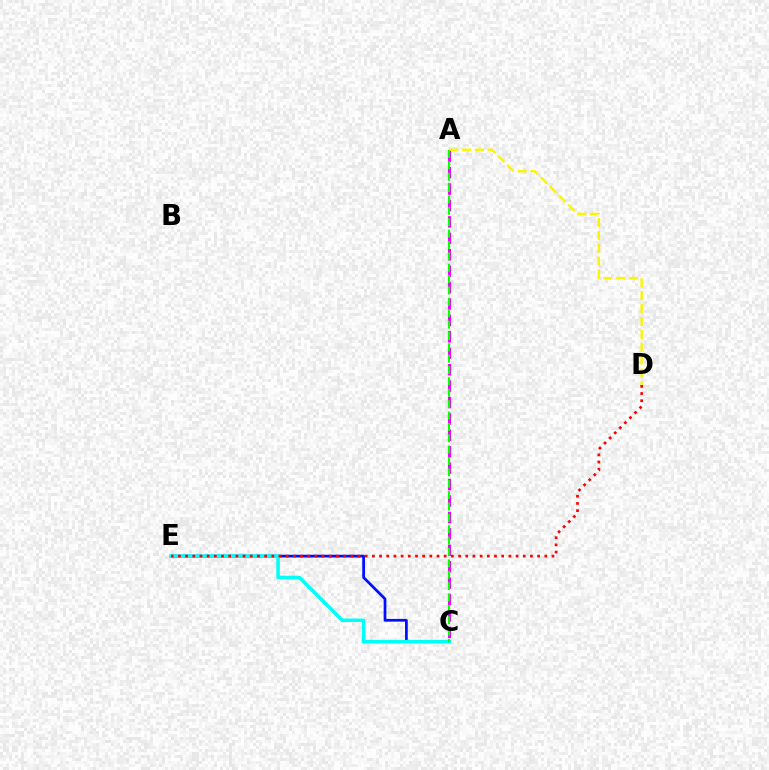{('C', 'E'): [{'color': '#0010ff', 'line_style': 'solid', 'thickness': 1.97}, {'color': '#00fff6', 'line_style': 'solid', 'thickness': 2.54}], ('D', 'E'): [{'color': '#ff0000', 'line_style': 'dotted', 'thickness': 1.95}], ('A', 'C'): [{'color': '#ee00ff', 'line_style': 'dashed', 'thickness': 2.23}, {'color': '#08ff00', 'line_style': 'dashed', 'thickness': 1.54}], ('A', 'D'): [{'color': '#fcf500', 'line_style': 'dashed', 'thickness': 1.75}]}